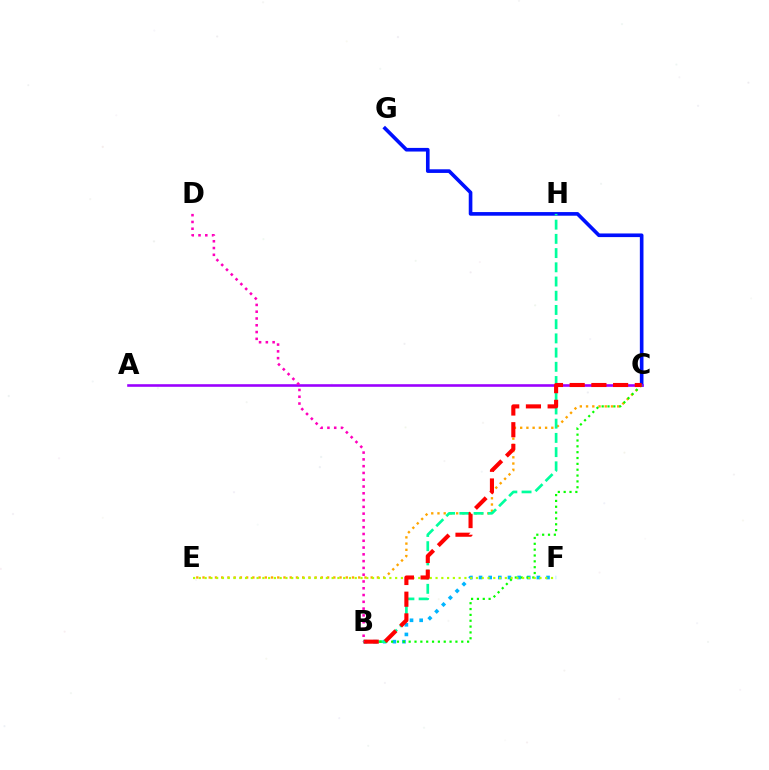{('B', 'F'): [{'color': '#00b5ff', 'line_style': 'dotted', 'thickness': 2.62}], ('C', 'E'): [{'color': '#ffa500', 'line_style': 'dotted', 'thickness': 1.69}], ('C', 'G'): [{'color': '#0010ff', 'line_style': 'solid', 'thickness': 2.62}], ('B', 'H'): [{'color': '#00ff9d', 'line_style': 'dashed', 'thickness': 1.93}], ('A', 'C'): [{'color': '#9b00ff', 'line_style': 'solid', 'thickness': 1.87}], ('B', 'C'): [{'color': '#08ff00', 'line_style': 'dotted', 'thickness': 1.59}, {'color': '#ff0000', 'line_style': 'dashed', 'thickness': 2.95}], ('E', 'F'): [{'color': '#b3ff00', 'line_style': 'dotted', 'thickness': 1.57}], ('B', 'D'): [{'color': '#ff00bd', 'line_style': 'dotted', 'thickness': 1.84}]}